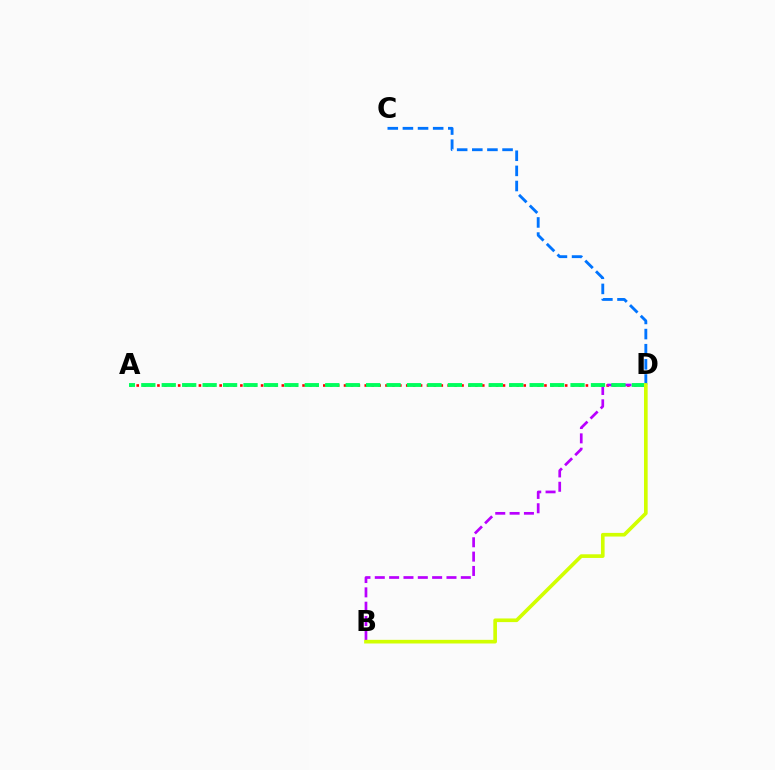{('A', 'D'): [{'color': '#ff0000', 'line_style': 'dotted', 'thickness': 1.88}, {'color': '#00ff5c', 'line_style': 'dashed', 'thickness': 2.78}], ('B', 'D'): [{'color': '#b900ff', 'line_style': 'dashed', 'thickness': 1.95}, {'color': '#d1ff00', 'line_style': 'solid', 'thickness': 2.62}], ('C', 'D'): [{'color': '#0074ff', 'line_style': 'dashed', 'thickness': 2.06}]}